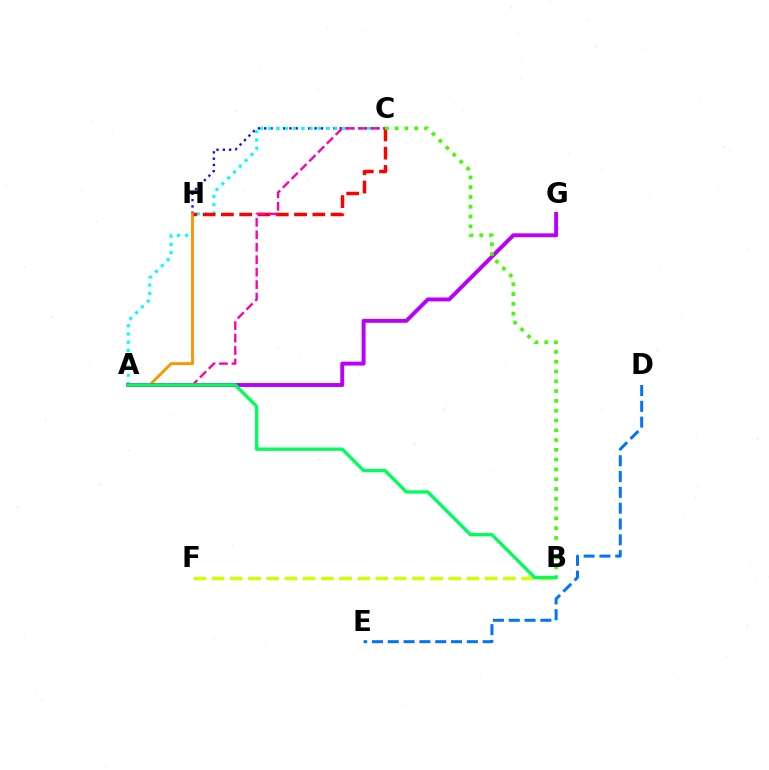{('C', 'H'): [{'color': '#2500ff', 'line_style': 'dotted', 'thickness': 1.71}, {'color': '#ff0000', 'line_style': 'dashed', 'thickness': 2.48}], ('B', 'F'): [{'color': '#d1ff00', 'line_style': 'dashed', 'thickness': 2.47}], ('A', 'C'): [{'color': '#00fff6', 'line_style': 'dotted', 'thickness': 2.24}, {'color': '#ff00ac', 'line_style': 'dashed', 'thickness': 1.69}], ('A', 'H'): [{'color': '#ff9400', 'line_style': 'solid', 'thickness': 2.08}], ('D', 'E'): [{'color': '#0074ff', 'line_style': 'dashed', 'thickness': 2.15}], ('A', 'G'): [{'color': '#b900ff', 'line_style': 'solid', 'thickness': 2.82}], ('B', 'C'): [{'color': '#3dff00', 'line_style': 'dotted', 'thickness': 2.66}], ('A', 'B'): [{'color': '#00ff5c', 'line_style': 'solid', 'thickness': 2.42}]}